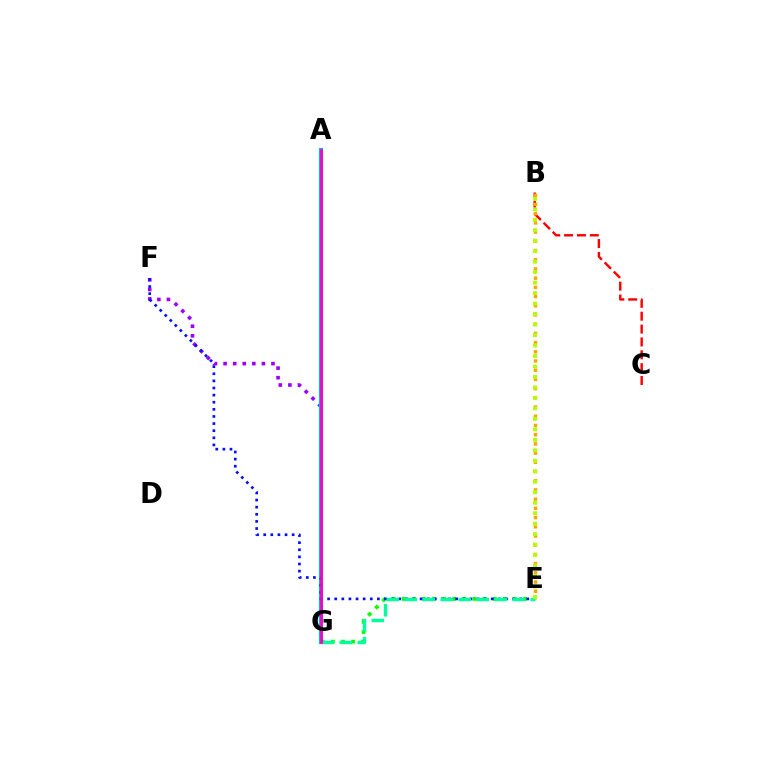{('E', 'G'): [{'color': '#08ff00', 'line_style': 'dotted', 'thickness': 2.75}, {'color': '#00ff9d', 'line_style': 'dashed', 'thickness': 2.44}], ('F', 'G'): [{'color': '#9b00ff', 'line_style': 'dotted', 'thickness': 2.6}], ('B', 'C'): [{'color': '#ff0000', 'line_style': 'dashed', 'thickness': 1.75}], ('A', 'G'): [{'color': '#00b5ff', 'line_style': 'solid', 'thickness': 2.98}, {'color': '#ff00bd', 'line_style': 'solid', 'thickness': 1.98}], ('B', 'E'): [{'color': '#ffa500', 'line_style': 'dotted', 'thickness': 2.5}, {'color': '#b3ff00', 'line_style': 'dotted', 'thickness': 2.85}], ('E', 'F'): [{'color': '#0010ff', 'line_style': 'dotted', 'thickness': 1.93}]}